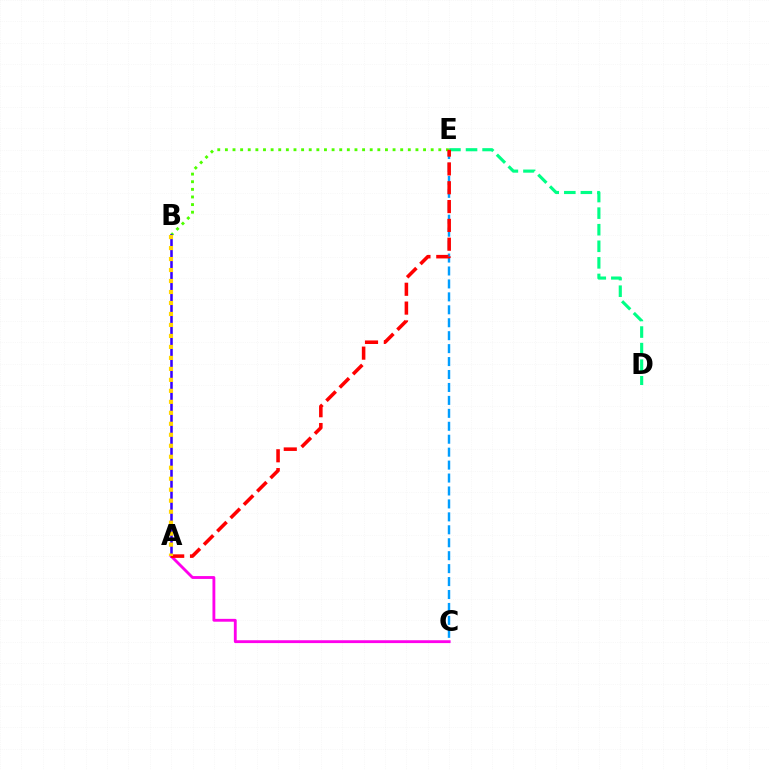{('C', 'E'): [{'color': '#009eff', 'line_style': 'dashed', 'thickness': 1.76}], ('B', 'E'): [{'color': '#4fff00', 'line_style': 'dotted', 'thickness': 2.07}], ('A', 'B'): [{'color': '#3700ff', 'line_style': 'solid', 'thickness': 1.83}, {'color': '#ffd500', 'line_style': 'dotted', 'thickness': 2.98}], ('D', 'E'): [{'color': '#00ff86', 'line_style': 'dashed', 'thickness': 2.25}], ('A', 'C'): [{'color': '#ff00ed', 'line_style': 'solid', 'thickness': 2.05}], ('A', 'E'): [{'color': '#ff0000', 'line_style': 'dashed', 'thickness': 2.56}]}